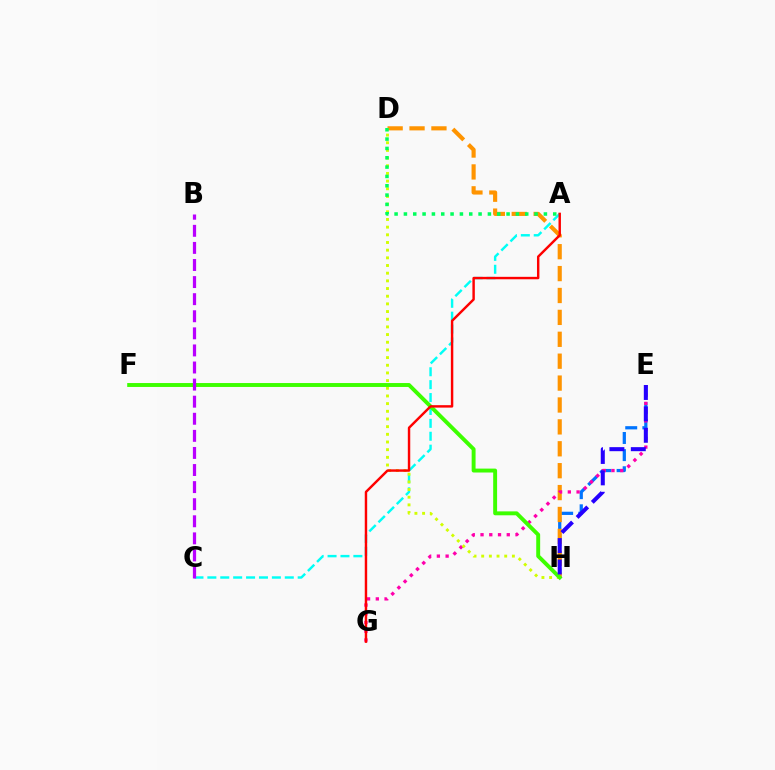{('E', 'H'): [{'color': '#0074ff', 'line_style': 'dashed', 'thickness': 2.33}, {'color': '#2500ff', 'line_style': 'dashed', 'thickness': 2.91}], ('A', 'C'): [{'color': '#00fff6', 'line_style': 'dashed', 'thickness': 1.75}], ('D', 'H'): [{'color': '#ff9400', 'line_style': 'dashed', 'thickness': 2.98}, {'color': '#d1ff00', 'line_style': 'dotted', 'thickness': 2.08}], ('E', 'G'): [{'color': '#ff00ac', 'line_style': 'dotted', 'thickness': 2.38}], ('F', 'H'): [{'color': '#3dff00', 'line_style': 'solid', 'thickness': 2.82}], ('A', 'D'): [{'color': '#00ff5c', 'line_style': 'dotted', 'thickness': 2.54}], ('A', 'G'): [{'color': '#ff0000', 'line_style': 'solid', 'thickness': 1.75}], ('B', 'C'): [{'color': '#b900ff', 'line_style': 'dashed', 'thickness': 2.32}]}